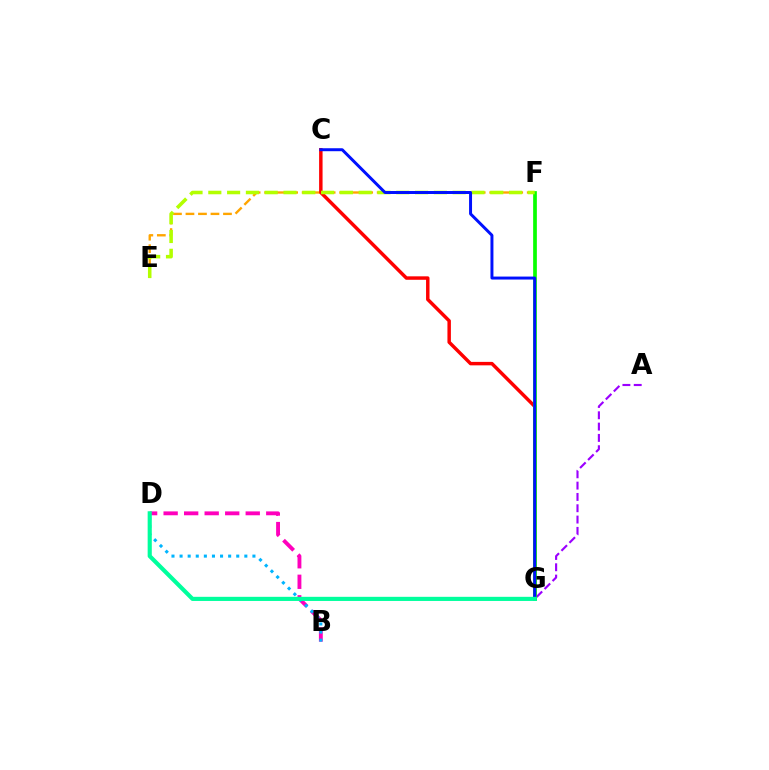{('E', 'F'): [{'color': '#ffa500', 'line_style': 'dashed', 'thickness': 1.7}, {'color': '#b3ff00', 'line_style': 'dashed', 'thickness': 2.55}], ('C', 'G'): [{'color': '#ff0000', 'line_style': 'solid', 'thickness': 2.49}, {'color': '#0010ff', 'line_style': 'solid', 'thickness': 2.14}], ('A', 'G'): [{'color': '#9b00ff', 'line_style': 'dashed', 'thickness': 1.54}], ('F', 'G'): [{'color': '#08ff00', 'line_style': 'solid', 'thickness': 2.67}], ('B', 'D'): [{'color': '#ff00bd', 'line_style': 'dashed', 'thickness': 2.79}, {'color': '#00b5ff', 'line_style': 'dotted', 'thickness': 2.2}], ('D', 'G'): [{'color': '#00ff9d', 'line_style': 'solid', 'thickness': 2.98}]}